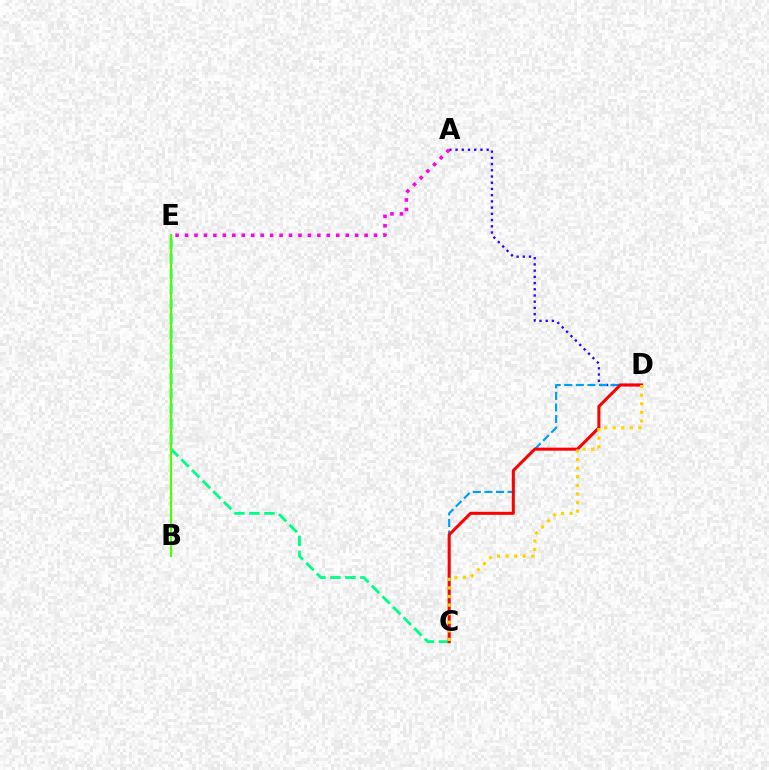{('C', 'E'): [{'color': '#00ff86', 'line_style': 'dashed', 'thickness': 2.04}], ('B', 'E'): [{'color': '#4fff00', 'line_style': 'solid', 'thickness': 1.58}], ('A', 'D'): [{'color': '#3700ff', 'line_style': 'dotted', 'thickness': 1.69}], ('C', 'D'): [{'color': '#009eff', 'line_style': 'dashed', 'thickness': 1.57}, {'color': '#ff0000', 'line_style': 'solid', 'thickness': 2.18}, {'color': '#ffd500', 'line_style': 'dotted', 'thickness': 2.33}], ('A', 'E'): [{'color': '#ff00ed', 'line_style': 'dotted', 'thickness': 2.57}]}